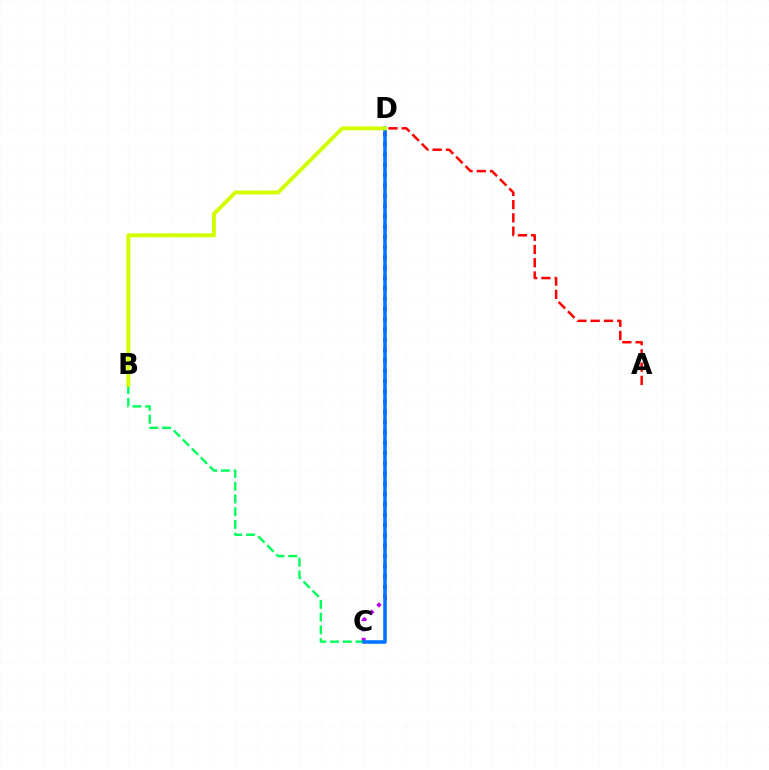{('C', 'D'): [{'color': '#b900ff', 'line_style': 'dotted', 'thickness': 2.8}, {'color': '#0074ff', 'line_style': 'solid', 'thickness': 2.56}], ('A', 'D'): [{'color': '#ff0000', 'line_style': 'dashed', 'thickness': 1.8}], ('B', 'C'): [{'color': '#00ff5c', 'line_style': 'dashed', 'thickness': 1.73}], ('B', 'D'): [{'color': '#d1ff00', 'line_style': 'solid', 'thickness': 2.83}]}